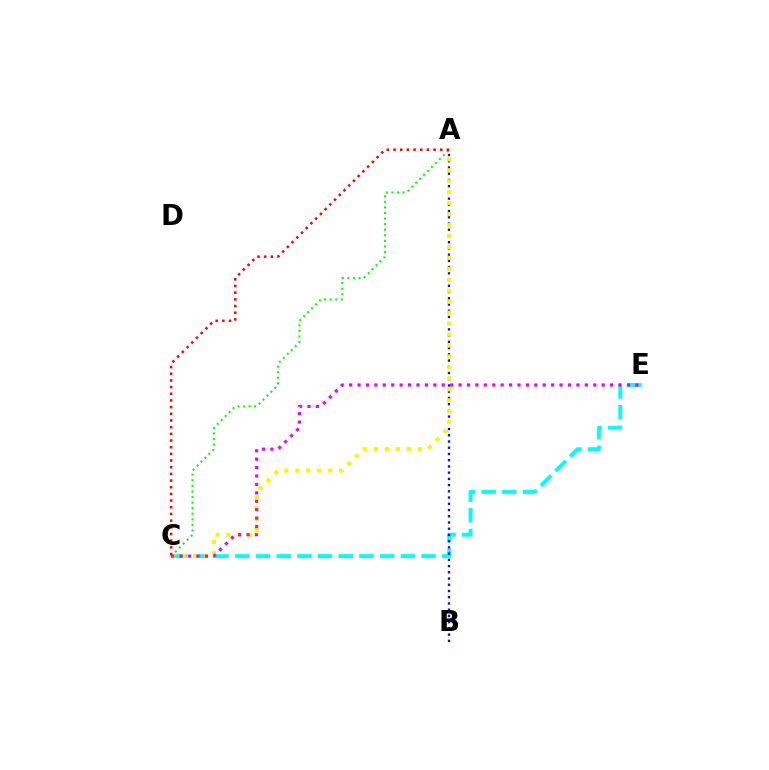{('C', 'E'): [{'color': '#00fff6', 'line_style': 'dashed', 'thickness': 2.81}, {'color': '#ee00ff', 'line_style': 'dotted', 'thickness': 2.29}], ('A', 'B'): [{'color': '#0010ff', 'line_style': 'dotted', 'thickness': 1.69}], ('A', 'C'): [{'color': '#fcf500', 'line_style': 'dotted', 'thickness': 2.98}, {'color': '#08ff00', 'line_style': 'dotted', 'thickness': 1.51}, {'color': '#ff0000', 'line_style': 'dotted', 'thickness': 1.81}]}